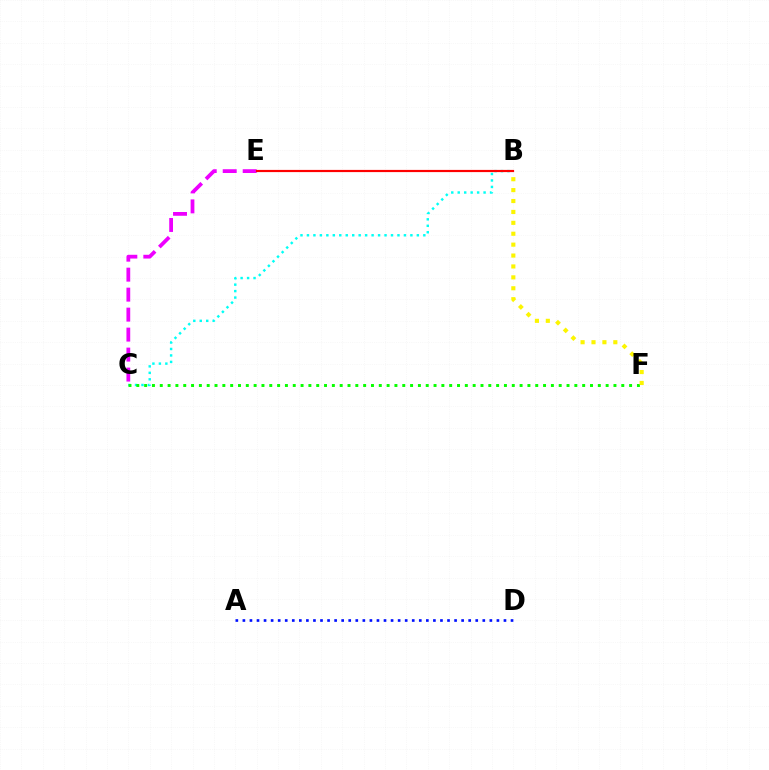{('A', 'D'): [{'color': '#0010ff', 'line_style': 'dotted', 'thickness': 1.92}], ('B', 'C'): [{'color': '#00fff6', 'line_style': 'dotted', 'thickness': 1.76}], ('C', 'F'): [{'color': '#08ff00', 'line_style': 'dotted', 'thickness': 2.13}], ('B', 'F'): [{'color': '#fcf500', 'line_style': 'dotted', 'thickness': 2.96}], ('C', 'E'): [{'color': '#ee00ff', 'line_style': 'dashed', 'thickness': 2.71}], ('B', 'E'): [{'color': '#ff0000', 'line_style': 'solid', 'thickness': 1.58}]}